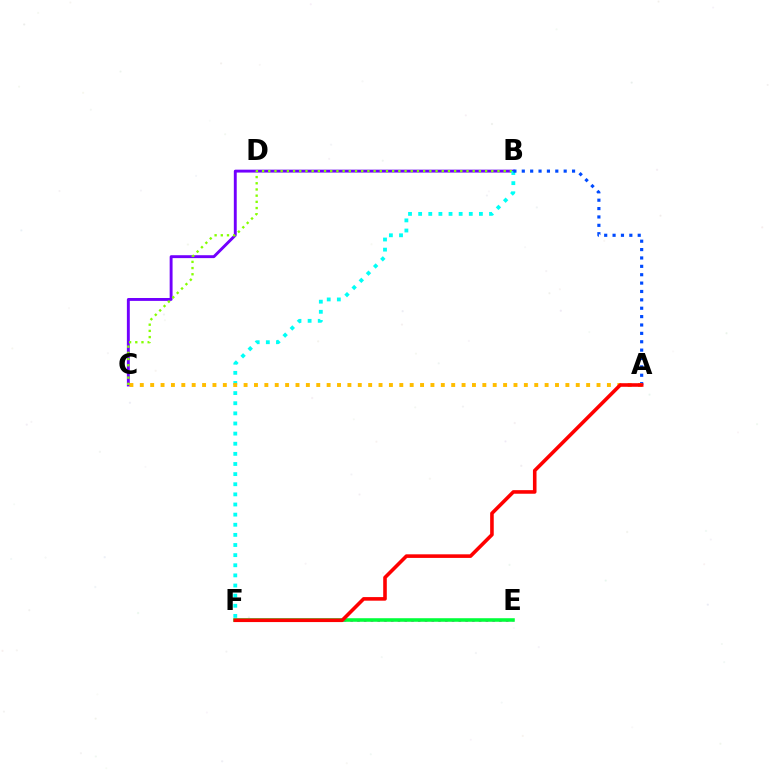{('B', 'C'): [{'color': '#7200ff', 'line_style': 'solid', 'thickness': 2.09}, {'color': '#84ff00', 'line_style': 'dotted', 'thickness': 1.68}], ('B', 'F'): [{'color': '#00fff6', 'line_style': 'dotted', 'thickness': 2.75}], ('E', 'F'): [{'color': '#ff00cf', 'line_style': 'dotted', 'thickness': 1.84}, {'color': '#00ff39', 'line_style': 'solid', 'thickness': 2.57}], ('A', 'B'): [{'color': '#004bff', 'line_style': 'dotted', 'thickness': 2.28}], ('A', 'C'): [{'color': '#ffbd00', 'line_style': 'dotted', 'thickness': 2.82}], ('A', 'F'): [{'color': '#ff0000', 'line_style': 'solid', 'thickness': 2.58}]}